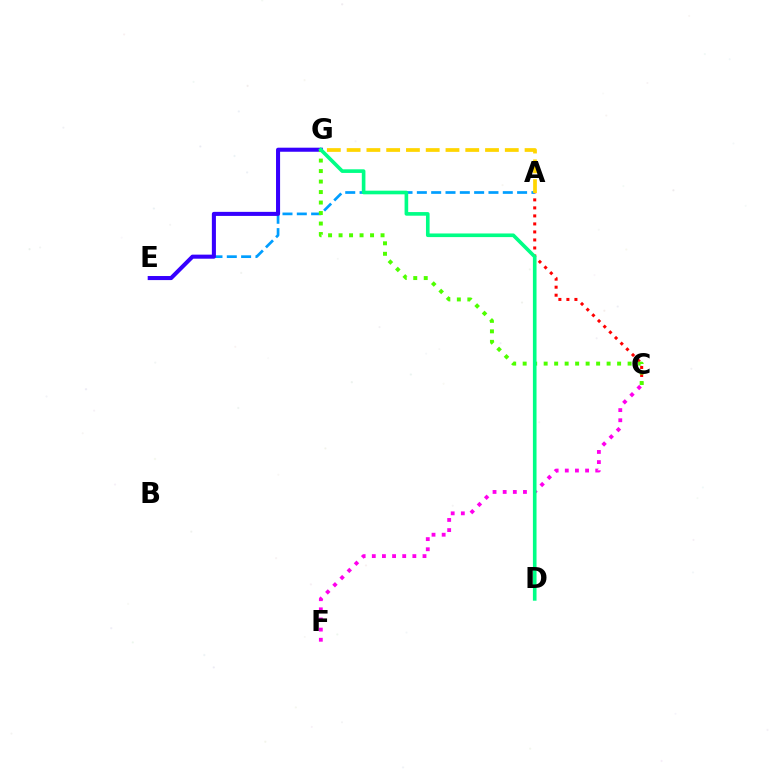{('A', 'C'): [{'color': '#ff0000', 'line_style': 'dotted', 'thickness': 2.18}], ('A', 'E'): [{'color': '#009eff', 'line_style': 'dashed', 'thickness': 1.95}], ('C', 'F'): [{'color': '#ff00ed', 'line_style': 'dotted', 'thickness': 2.76}], ('E', 'G'): [{'color': '#3700ff', 'line_style': 'solid', 'thickness': 2.92}], ('A', 'G'): [{'color': '#ffd500', 'line_style': 'dashed', 'thickness': 2.69}], ('C', 'G'): [{'color': '#4fff00', 'line_style': 'dotted', 'thickness': 2.85}], ('D', 'G'): [{'color': '#00ff86', 'line_style': 'solid', 'thickness': 2.61}]}